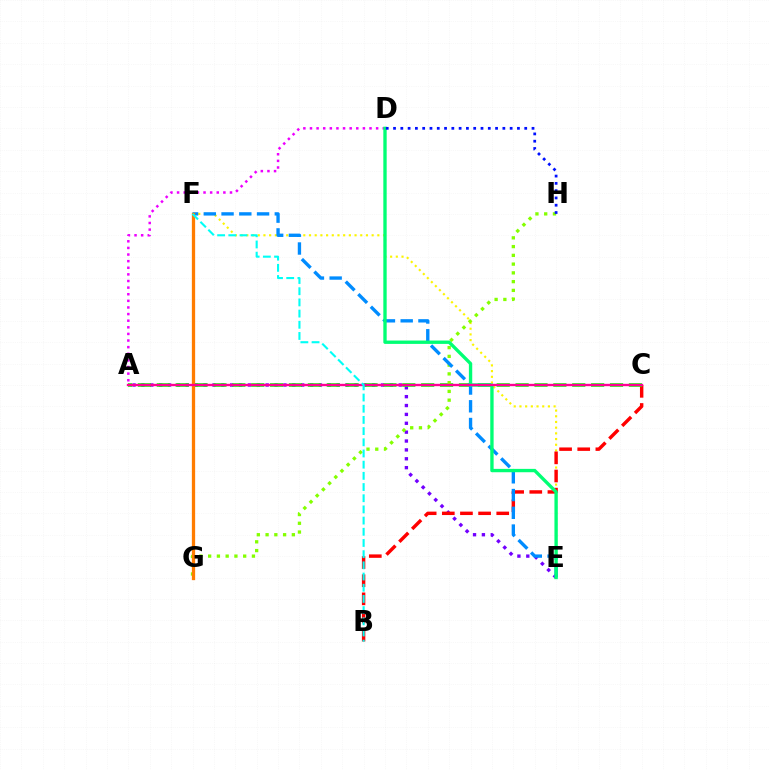{('E', 'F'): [{'color': '#fcf500', 'line_style': 'dotted', 'thickness': 1.55}, {'color': '#008cff', 'line_style': 'dashed', 'thickness': 2.41}], ('A', 'E'): [{'color': '#7200ff', 'line_style': 'dotted', 'thickness': 2.41}], ('B', 'C'): [{'color': '#ff0000', 'line_style': 'dashed', 'thickness': 2.46}], ('A', 'C'): [{'color': '#08ff00', 'line_style': 'dashed', 'thickness': 2.57}, {'color': '#ff0094', 'line_style': 'solid', 'thickness': 1.69}], ('G', 'H'): [{'color': '#84ff00', 'line_style': 'dotted', 'thickness': 2.38}], ('A', 'D'): [{'color': '#ee00ff', 'line_style': 'dotted', 'thickness': 1.8}], ('F', 'G'): [{'color': '#ff7c00', 'line_style': 'solid', 'thickness': 2.36}], ('D', 'E'): [{'color': '#00ff74', 'line_style': 'solid', 'thickness': 2.42}], ('D', 'H'): [{'color': '#0010ff', 'line_style': 'dotted', 'thickness': 1.98}], ('B', 'F'): [{'color': '#00fff6', 'line_style': 'dashed', 'thickness': 1.52}]}